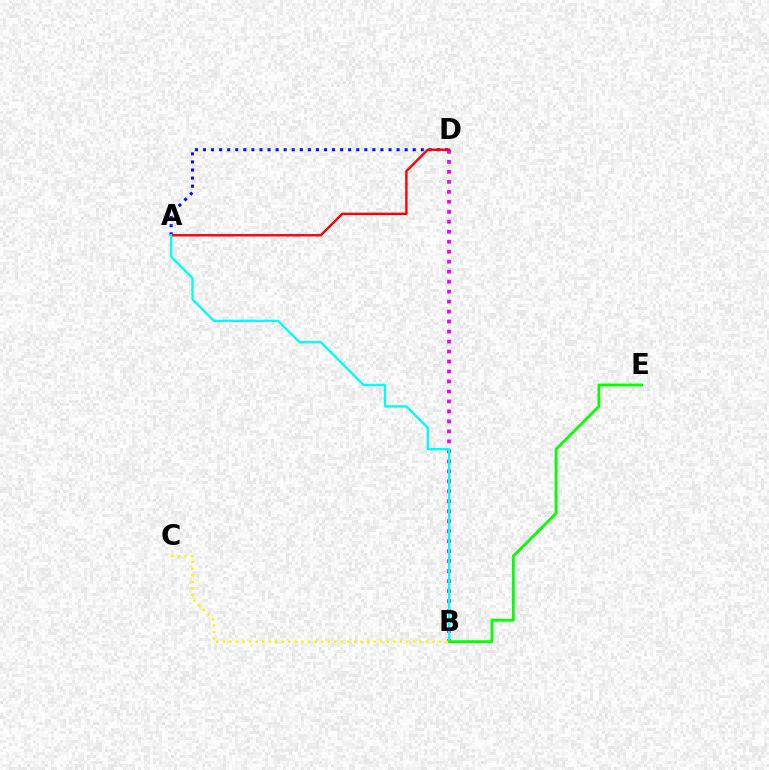{('A', 'D'): [{'color': '#0010ff', 'line_style': 'dotted', 'thickness': 2.19}, {'color': '#ff0000', 'line_style': 'solid', 'thickness': 1.73}], ('B', 'D'): [{'color': '#ee00ff', 'line_style': 'dotted', 'thickness': 2.71}], ('A', 'B'): [{'color': '#00fff6', 'line_style': 'solid', 'thickness': 1.68}], ('B', 'E'): [{'color': '#08ff00', 'line_style': 'solid', 'thickness': 2.04}], ('B', 'C'): [{'color': '#fcf500', 'line_style': 'dotted', 'thickness': 1.78}]}